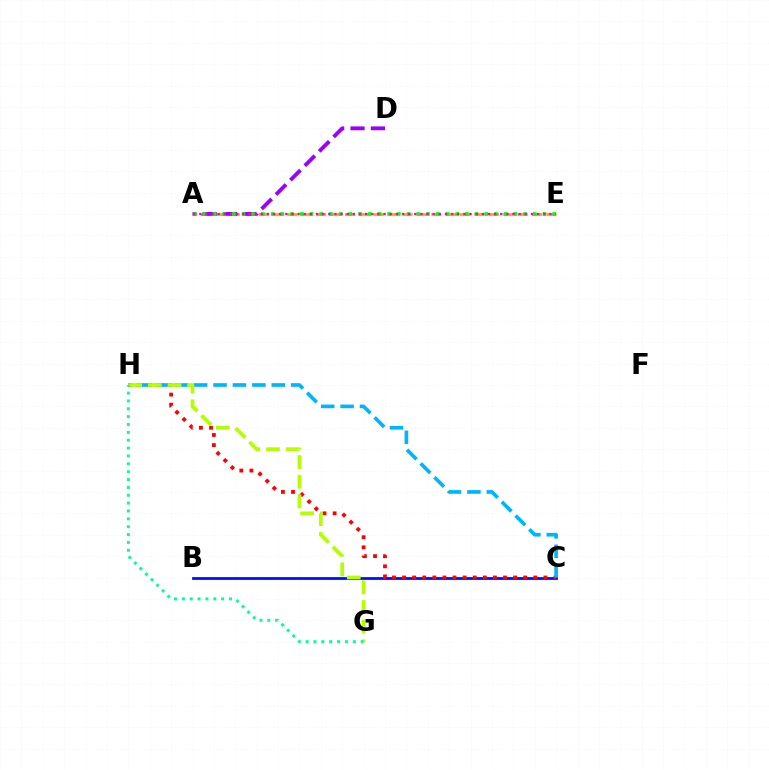{('A', 'E'): [{'color': '#ffa500', 'line_style': 'dashed', 'thickness': 1.96}, {'color': '#08ff00', 'line_style': 'dotted', 'thickness': 2.64}, {'color': '#ff00bd', 'line_style': 'dotted', 'thickness': 1.67}], ('B', 'C'): [{'color': '#0010ff', 'line_style': 'solid', 'thickness': 2.01}], ('C', 'H'): [{'color': '#ff0000', 'line_style': 'dotted', 'thickness': 2.74}, {'color': '#00b5ff', 'line_style': 'dashed', 'thickness': 2.64}], ('A', 'D'): [{'color': '#9b00ff', 'line_style': 'dashed', 'thickness': 2.77}], ('G', 'H'): [{'color': '#b3ff00', 'line_style': 'dashed', 'thickness': 2.67}, {'color': '#00ff9d', 'line_style': 'dotted', 'thickness': 2.14}]}